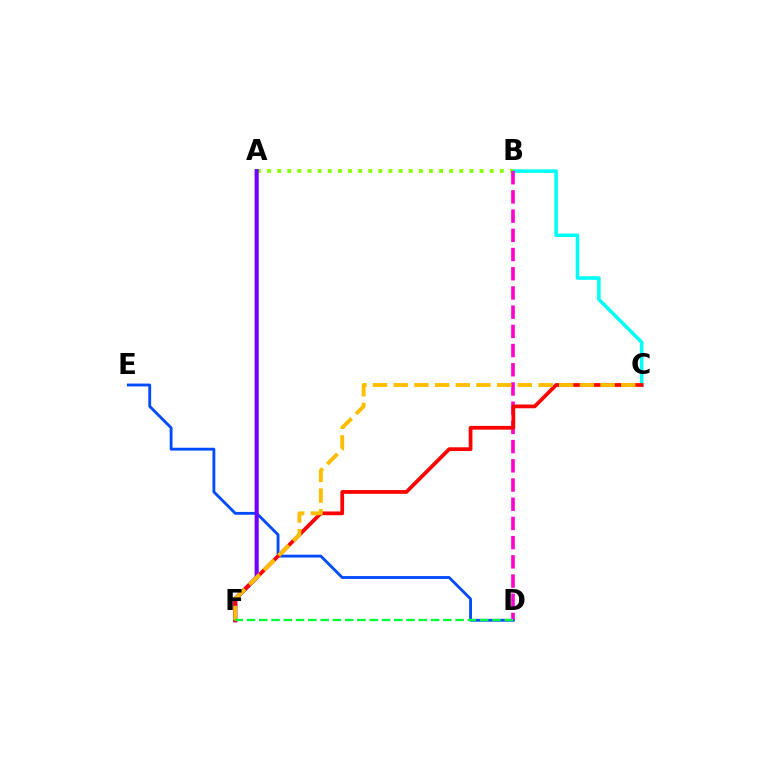{('B', 'C'): [{'color': '#00fff6', 'line_style': 'solid', 'thickness': 2.55}], ('A', 'B'): [{'color': '#84ff00', 'line_style': 'dotted', 'thickness': 2.75}], ('D', 'E'): [{'color': '#004bff', 'line_style': 'solid', 'thickness': 2.04}], ('B', 'D'): [{'color': '#ff00cf', 'line_style': 'dashed', 'thickness': 2.61}], ('A', 'F'): [{'color': '#7200ff', 'line_style': 'solid', 'thickness': 2.96}], ('C', 'F'): [{'color': '#ff0000', 'line_style': 'solid', 'thickness': 2.7}, {'color': '#ffbd00', 'line_style': 'dashed', 'thickness': 2.81}], ('D', 'F'): [{'color': '#00ff39', 'line_style': 'dashed', 'thickness': 1.67}]}